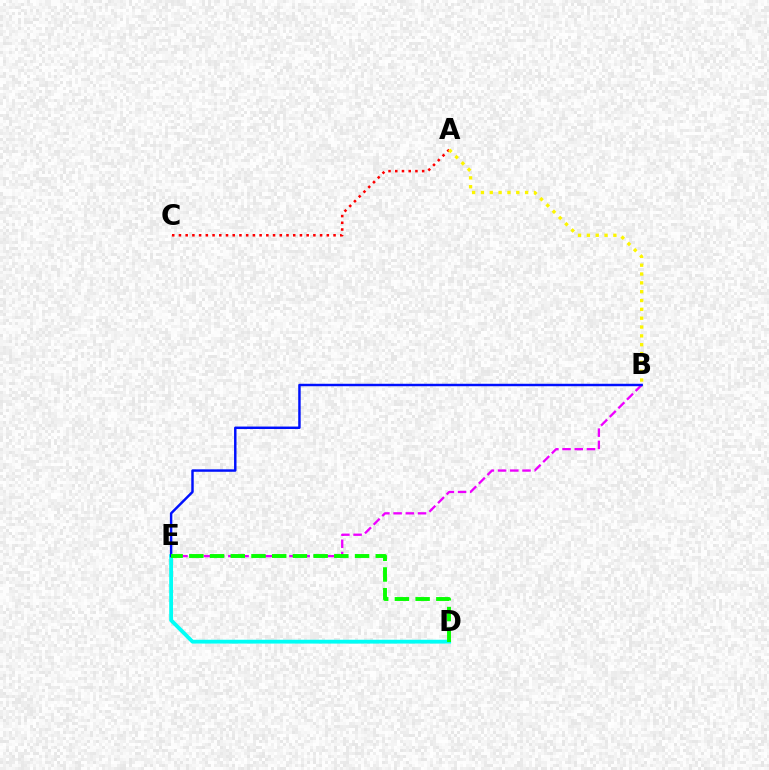{('D', 'E'): [{'color': '#00fff6', 'line_style': 'solid', 'thickness': 2.76}, {'color': '#08ff00', 'line_style': 'dashed', 'thickness': 2.81}], ('B', 'E'): [{'color': '#ee00ff', 'line_style': 'dashed', 'thickness': 1.66}, {'color': '#0010ff', 'line_style': 'solid', 'thickness': 1.77}], ('A', 'C'): [{'color': '#ff0000', 'line_style': 'dotted', 'thickness': 1.83}], ('A', 'B'): [{'color': '#fcf500', 'line_style': 'dotted', 'thickness': 2.4}]}